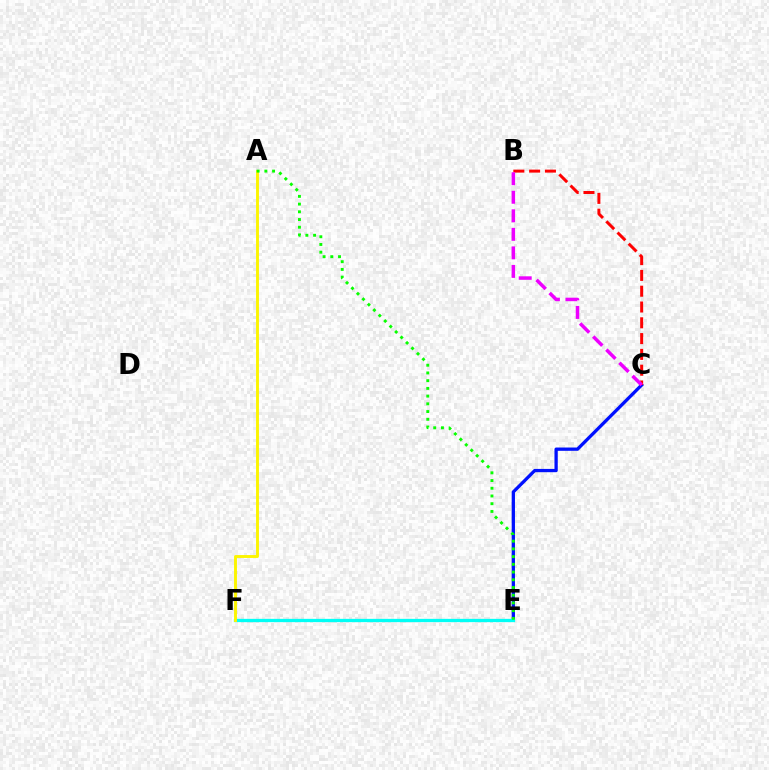{('C', 'E'): [{'color': '#0010ff', 'line_style': 'solid', 'thickness': 2.36}], ('E', 'F'): [{'color': '#00fff6', 'line_style': 'solid', 'thickness': 2.37}], ('A', 'F'): [{'color': '#fcf500', 'line_style': 'solid', 'thickness': 2.09}], ('A', 'E'): [{'color': '#08ff00', 'line_style': 'dotted', 'thickness': 2.1}], ('B', 'C'): [{'color': '#ff0000', 'line_style': 'dashed', 'thickness': 2.15}, {'color': '#ee00ff', 'line_style': 'dashed', 'thickness': 2.52}]}